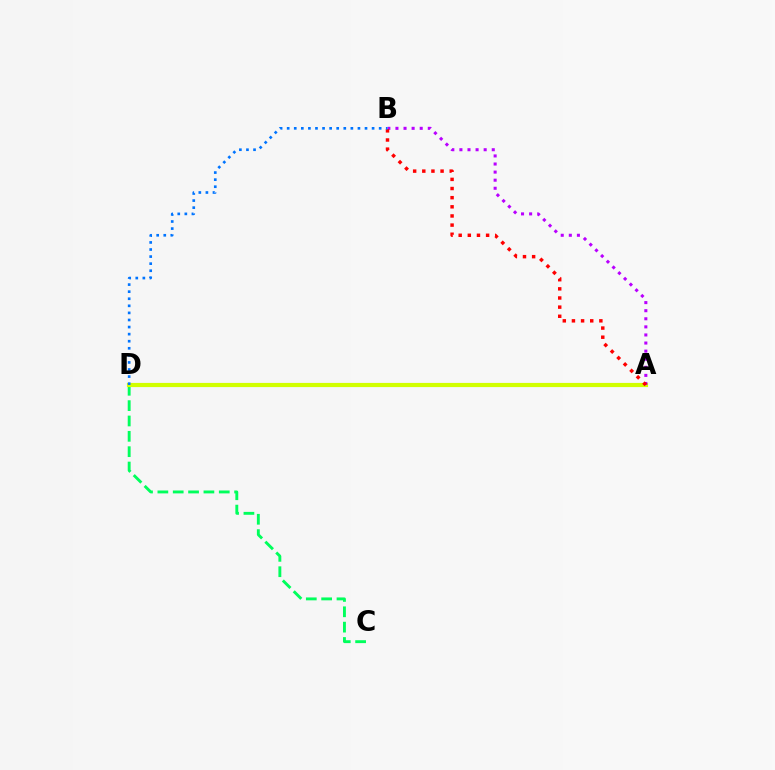{('C', 'D'): [{'color': '#00ff5c', 'line_style': 'dashed', 'thickness': 2.09}], ('A', 'D'): [{'color': '#d1ff00', 'line_style': 'solid', 'thickness': 3.0}], ('A', 'B'): [{'color': '#b900ff', 'line_style': 'dotted', 'thickness': 2.2}, {'color': '#ff0000', 'line_style': 'dotted', 'thickness': 2.48}], ('B', 'D'): [{'color': '#0074ff', 'line_style': 'dotted', 'thickness': 1.92}]}